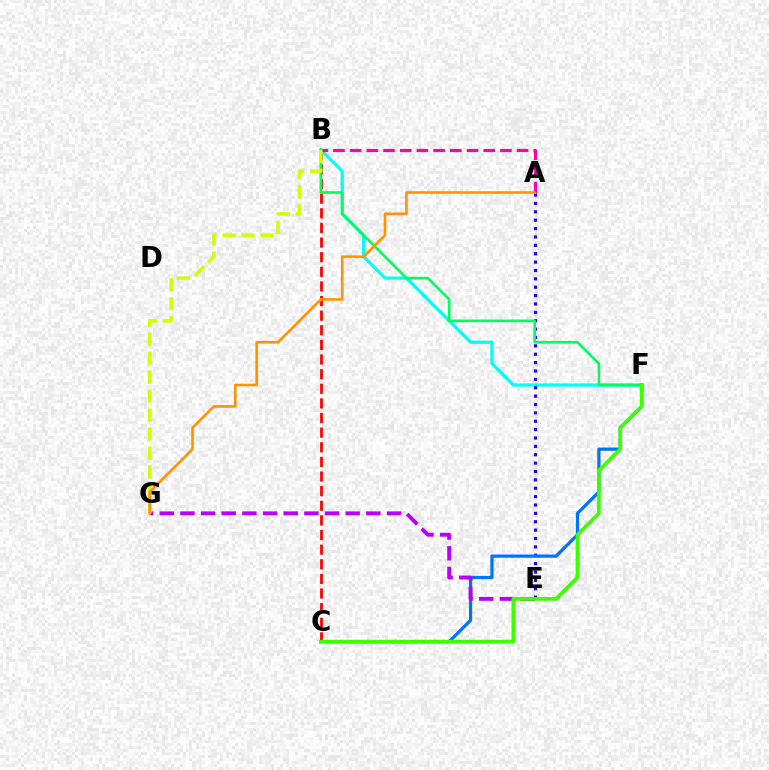{('B', 'C'): [{'color': '#ff0000', 'line_style': 'dashed', 'thickness': 1.99}], ('B', 'F'): [{'color': '#00fff6', 'line_style': 'solid', 'thickness': 2.31}, {'color': '#00ff5c', 'line_style': 'solid', 'thickness': 1.88}], ('A', 'E'): [{'color': '#2500ff', 'line_style': 'dotted', 'thickness': 2.28}], ('A', 'B'): [{'color': '#ff00ac', 'line_style': 'dashed', 'thickness': 2.27}], ('C', 'F'): [{'color': '#0074ff', 'line_style': 'solid', 'thickness': 2.34}, {'color': '#3dff00', 'line_style': 'solid', 'thickness': 2.67}], ('E', 'G'): [{'color': '#b900ff', 'line_style': 'dashed', 'thickness': 2.81}], ('B', 'G'): [{'color': '#d1ff00', 'line_style': 'dashed', 'thickness': 2.58}], ('A', 'G'): [{'color': '#ff9400', 'line_style': 'solid', 'thickness': 1.87}]}